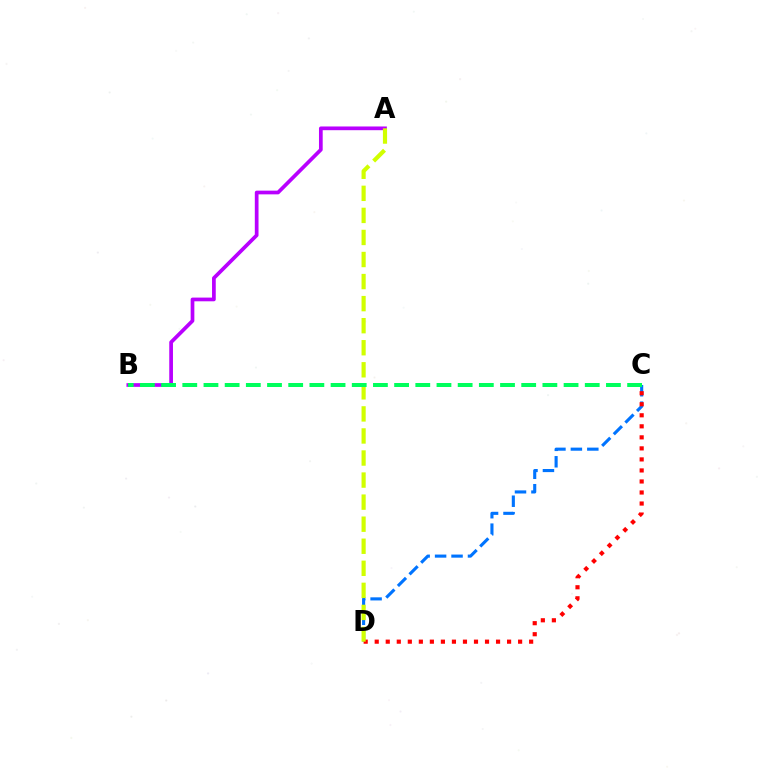{('C', 'D'): [{'color': '#0074ff', 'line_style': 'dashed', 'thickness': 2.23}, {'color': '#ff0000', 'line_style': 'dotted', 'thickness': 3.0}], ('A', 'B'): [{'color': '#b900ff', 'line_style': 'solid', 'thickness': 2.67}], ('A', 'D'): [{'color': '#d1ff00', 'line_style': 'dashed', 'thickness': 3.0}], ('B', 'C'): [{'color': '#00ff5c', 'line_style': 'dashed', 'thickness': 2.88}]}